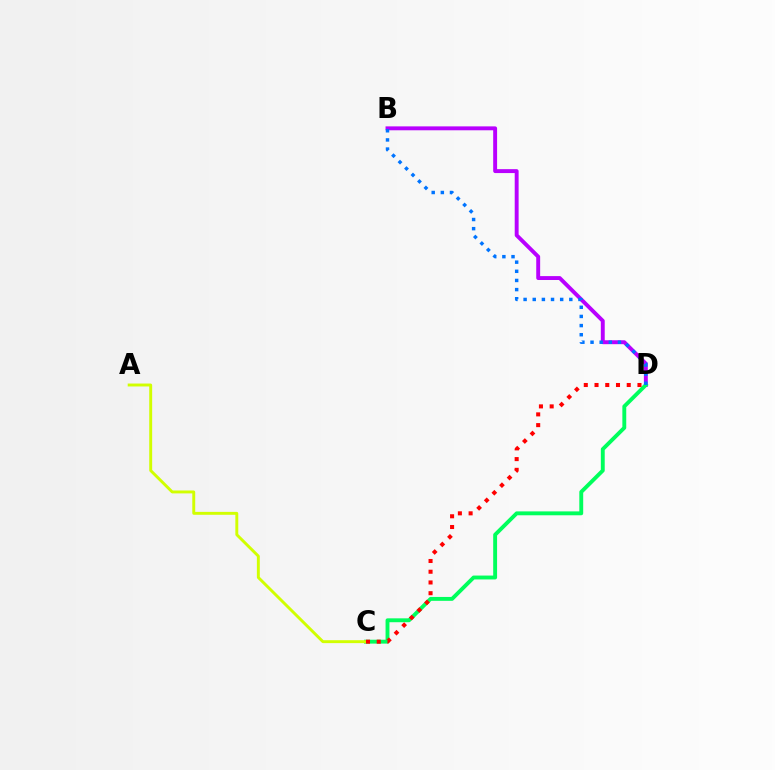{('B', 'D'): [{'color': '#b900ff', 'line_style': 'solid', 'thickness': 2.81}, {'color': '#0074ff', 'line_style': 'dotted', 'thickness': 2.48}], ('C', 'D'): [{'color': '#00ff5c', 'line_style': 'solid', 'thickness': 2.8}, {'color': '#ff0000', 'line_style': 'dotted', 'thickness': 2.92}], ('A', 'C'): [{'color': '#d1ff00', 'line_style': 'solid', 'thickness': 2.1}]}